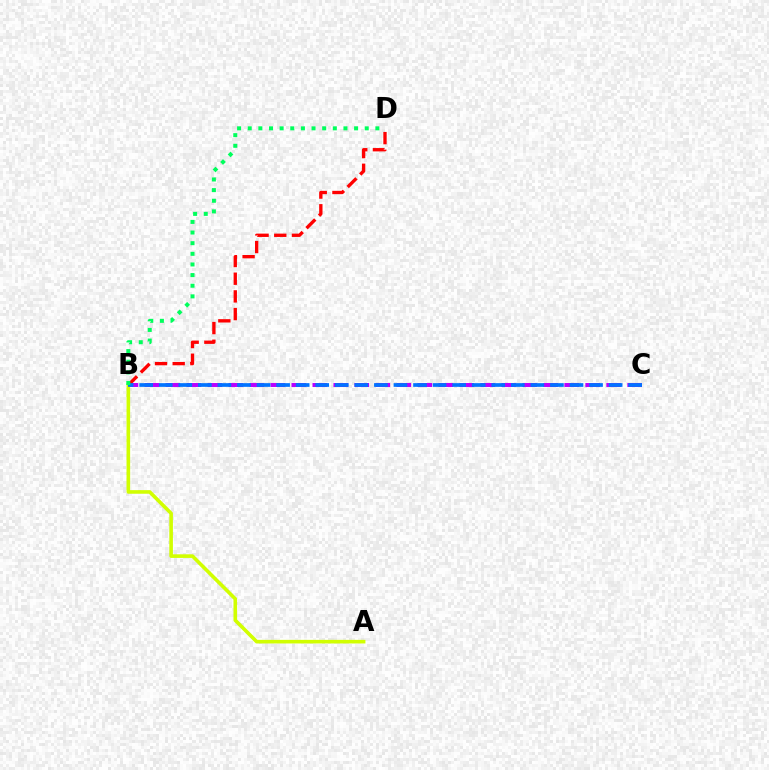{('B', 'C'): [{'color': '#b900ff', 'line_style': 'dashed', 'thickness': 2.85}, {'color': '#0074ff', 'line_style': 'dashed', 'thickness': 2.66}], ('A', 'B'): [{'color': '#d1ff00', 'line_style': 'solid', 'thickness': 2.6}], ('B', 'D'): [{'color': '#ff0000', 'line_style': 'dashed', 'thickness': 2.4}, {'color': '#00ff5c', 'line_style': 'dotted', 'thickness': 2.89}]}